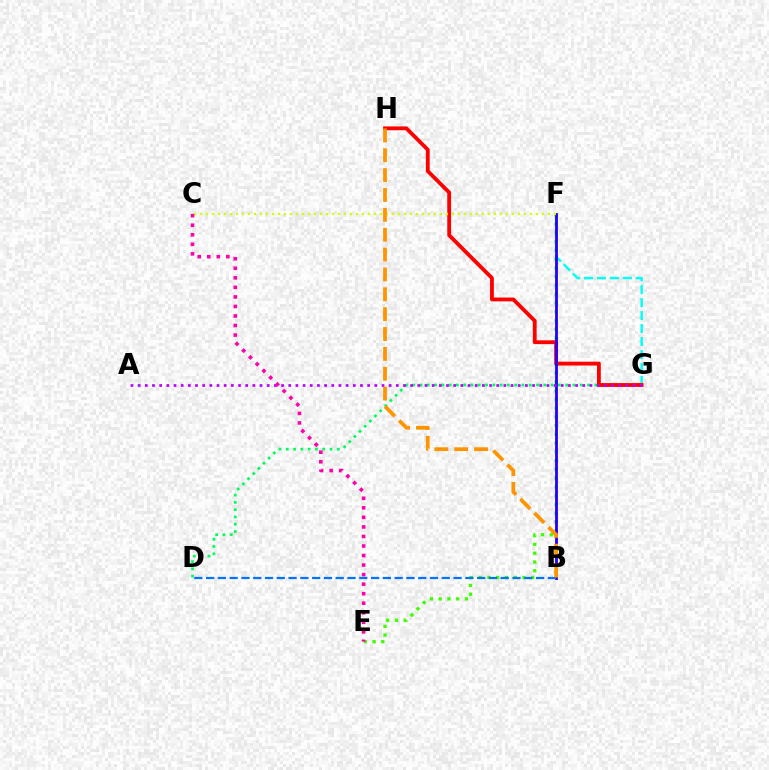{('D', 'G'): [{'color': '#00ff5c', 'line_style': 'dotted', 'thickness': 1.98}], ('F', 'G'): [{'color': '#00fff6', 'line_style': 'dashed', 'thickness': 1.76}], ('E', 'F'): [{'color': '#3dff00', 'line_style': 'dotted', 'thickness': 2.38}], ('G', 'H'): [{'color': '#ff0000', 'line_style': 'solid', 'thickness': 2.75}], ('B', 'F'): [{'color': '#2500ff', 'line_style': 'solid', 'thickness': 2.02}], ('C', 'F'): [{'color': '#d1ff00', 'line_style': 'dotted', 'thickness': 1.63}], ('A', 'G'): [{'color': '#b900ff', 'line_style': 'dotted', 'thickness': 1.95}], ('C', 'E'): [{'color': '#ff00ac', 'line_style': 'dotted', 'thickness': 2.59}], ('B', 'D'): [{'color': '#0074ff', 'line_style': 'dashed', 'thickness': 1.6}], ('B', 'H'): [{'color': '#ff9400', 'line_style': 'dashed', 'thickness': 2.7}]}